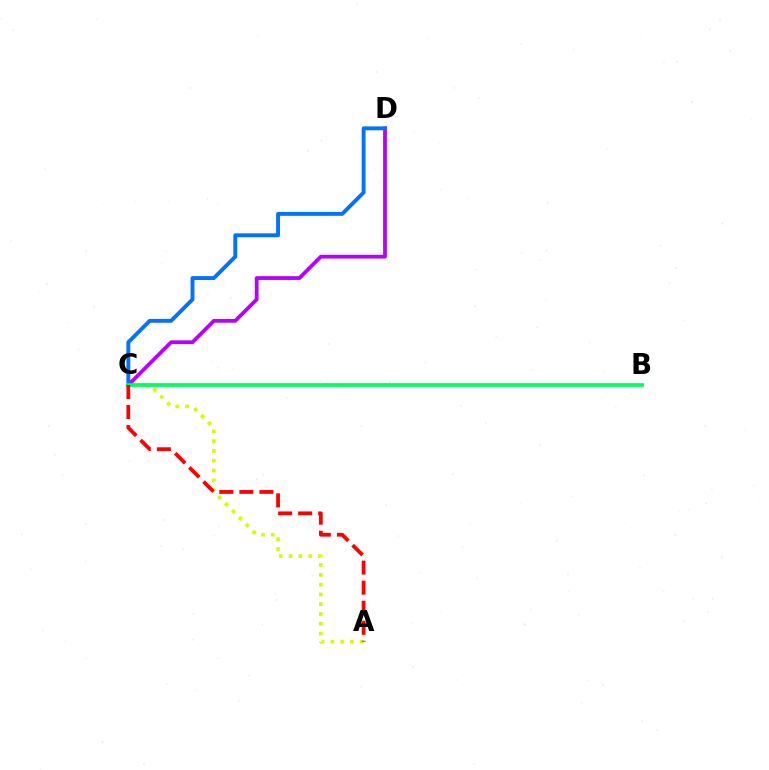{('C', 'D'): [{'color': '#b900ff', 'line_style': 'solid', 'thickness': 2.73}, {'color': '#0074ff', 'line_style': 'solid', 'thickness': 2.81}], ('A', 'C'): [{'color': '#d1ff00', 'line_style': 'dotted', 'thickness': 2.66}, {'color': '#ff0000', 'line_style': 'dashed', 'thickness': 2.72}], ('B', 'C'): [{'color': '#00ff5c', 'line_style': 'solid', 'thickness': 2.69}]}